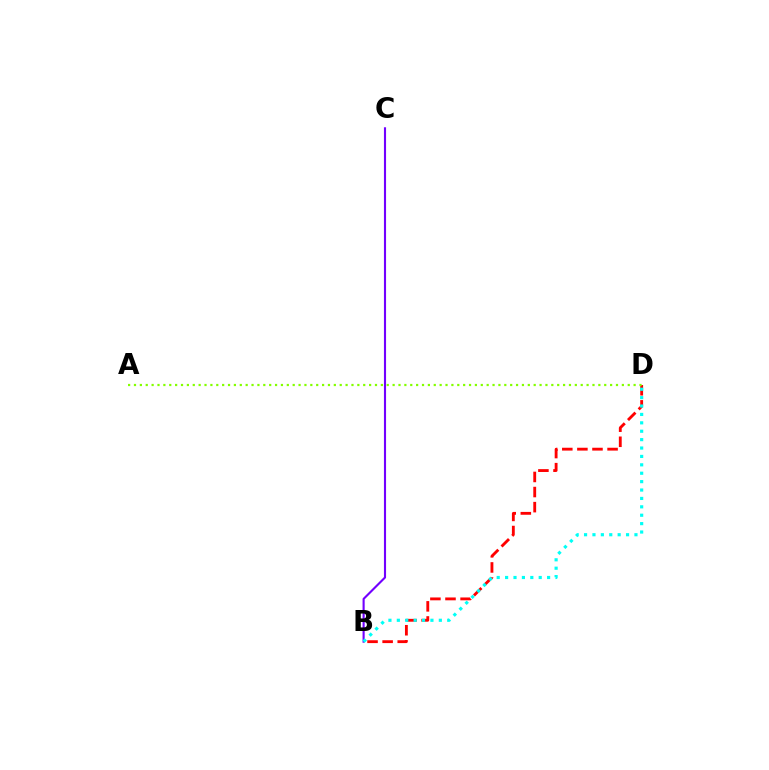{('B', 'D'): [{'color': '#ff0000', 'line_style': 'dashed', 'thickness': 2.05}, {'color': '#00fff6', 'line_style': 'dotted', 'thickness': 2.28}], ('B', 'C'): [{'color': '#7200ff', 'line_style': 'solid', 'thickness': 1.52}], ('A', 'D'): [{'color': '#84ff00', 'line_style': 'dotted', 'thickness': 1.6}]}